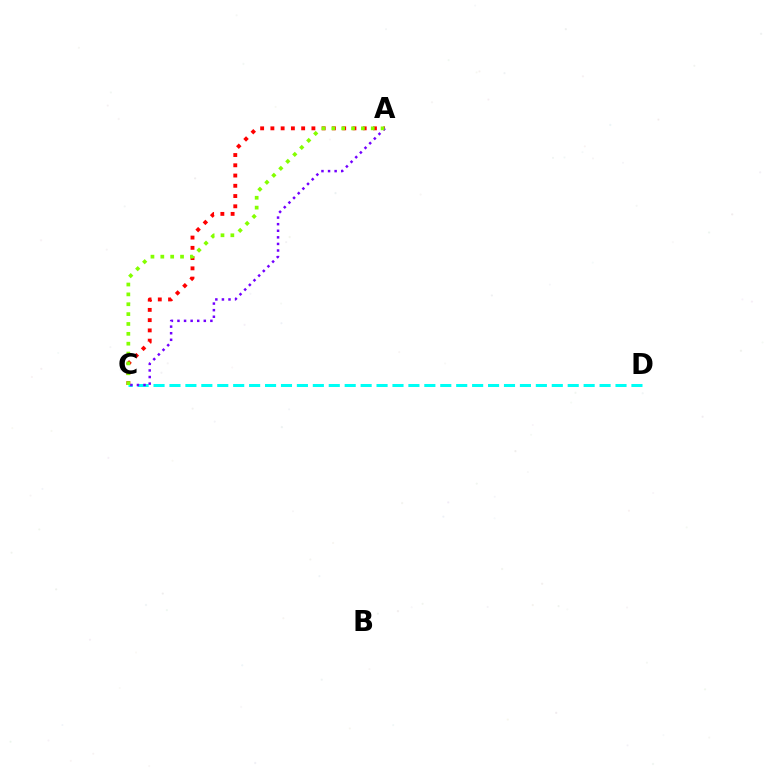{('C', 'D'): [{'color': '#00fff6', 'line_style': 'dashed', 'thickness': 2.16}], ('A', 'C'): [{'color': '#ff0000', 'line_style': 'dotted', 'thickness': 2.79}, {'color': '#7200ff', 'line_style': 'dotted', 'thickness': 1.79}, {'color': '#84ff00', 'line_style': 'dotted', 'thickness': 2.68}]}